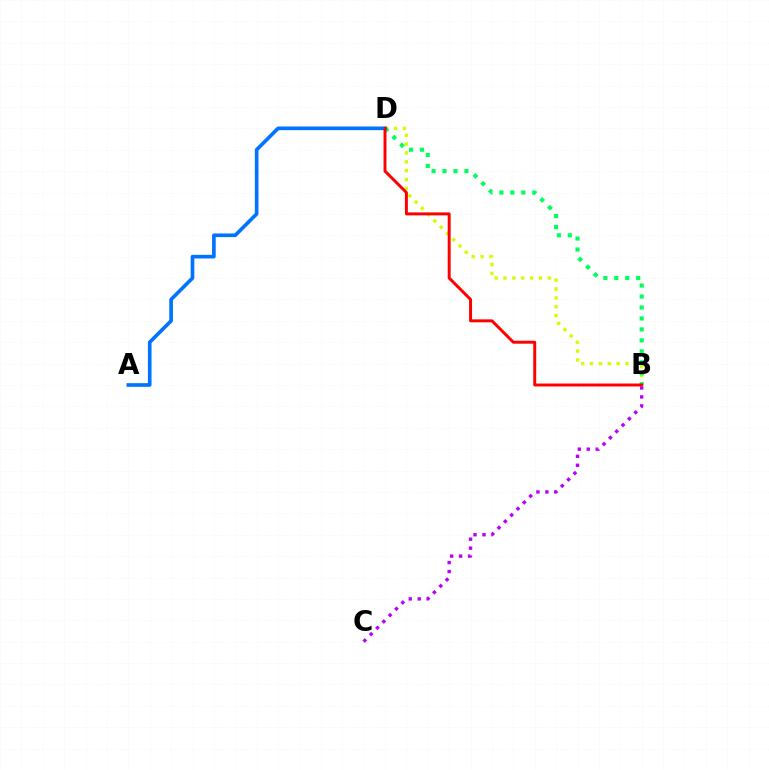{('B', 'D'): [{'color': '#d1ff00', 'line_style': 'dotted', 'thickness': 2.41}, {'color': '#00ff5c', 'line_style': 'dotted', 'thickness': 2.98}, {'color': '#ff0000', 'line_style': 'solid', 'thickness': 2.13}], ('B', 'C'): [{'color': '#b900ff', 'line_style': 'dotted', 'thickness': 2.43}], ('A', 'D'): [{'color': '#0074ff', 'line_style': 'solid', 'thickness': 2.63}]}